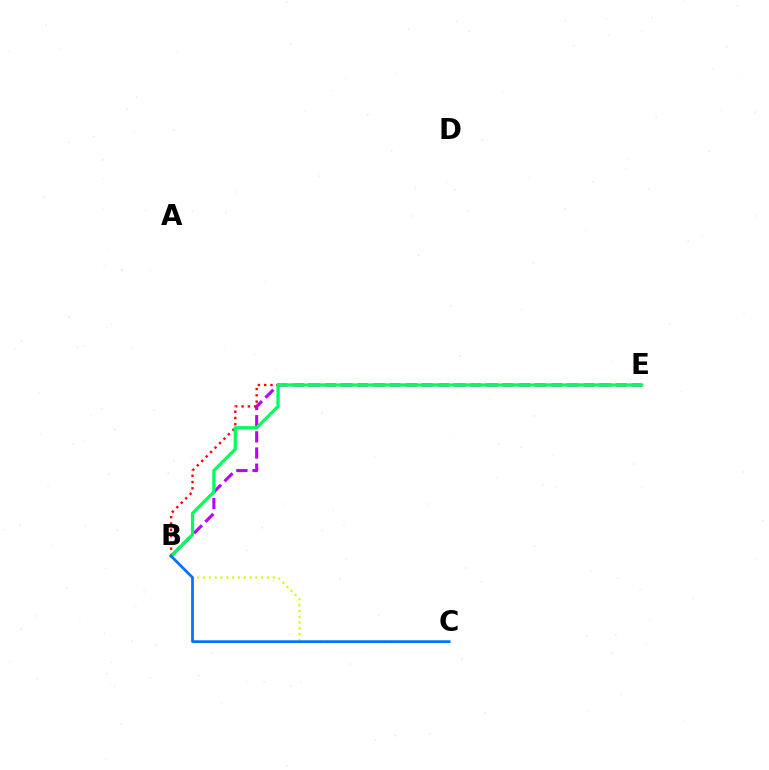{('B', 'E'): [{'color': '#b900ff', 'line_style': 'dashed', 'thickness': 2.19}, {'color': '#ff0000', 'line_style': 'dotted', 'thickness': 1.71}, {'color': '#00ff5c', 'line_style': 'solid', 'thickness': 2.32}], ('B', 'C'): [{'color': '#d1ff00', 'line_style': 'dotted', 'thickness': 1.58}, {'color': '#0074ff', 'line_style': 'solid', 'thickness': 1.98}]}